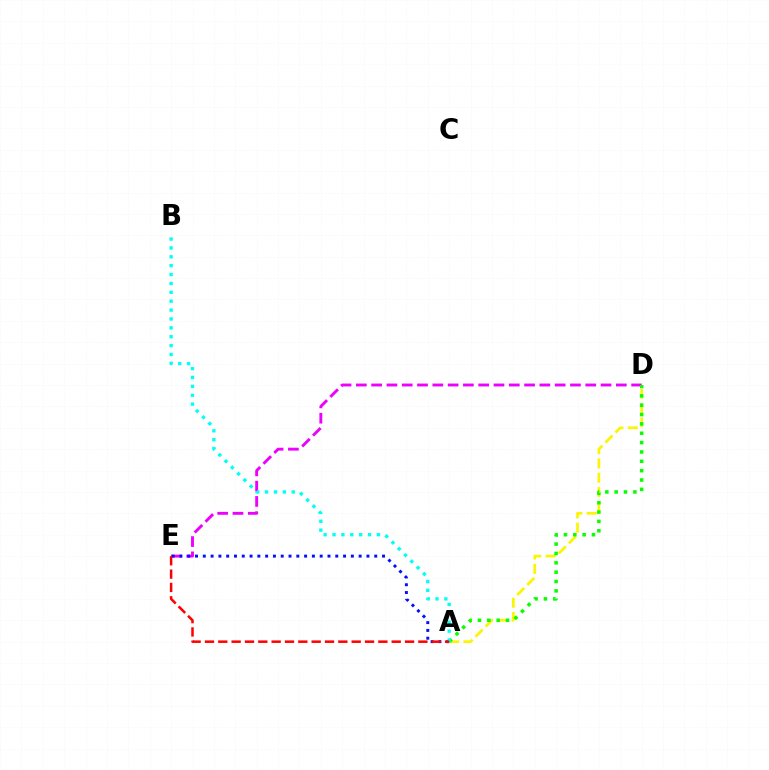{('A', 'D'): [{'color': '#fcf500', 'line_style': 'dashed', 'thickness': 1.94}, {'color': '#08ff00', 'line_style': 'dotted', 'thickness': 2.54}], ('D', 'E'): [{'color': '#ee00ff', 'line_style': 'dashed', 'thickness': 2.08}], ('A', 'E'): [{'color': '#0010ff', 'line_style': 'dotted', 'thickness': 2.12}, {'color': '#ff0000', 'line_style': 'dashed', 'thickness': 1.81}], ('A', 'B'): [{'color': '#00fff6', 'line_style': 'dotted', 'thickness': 2.41}]}